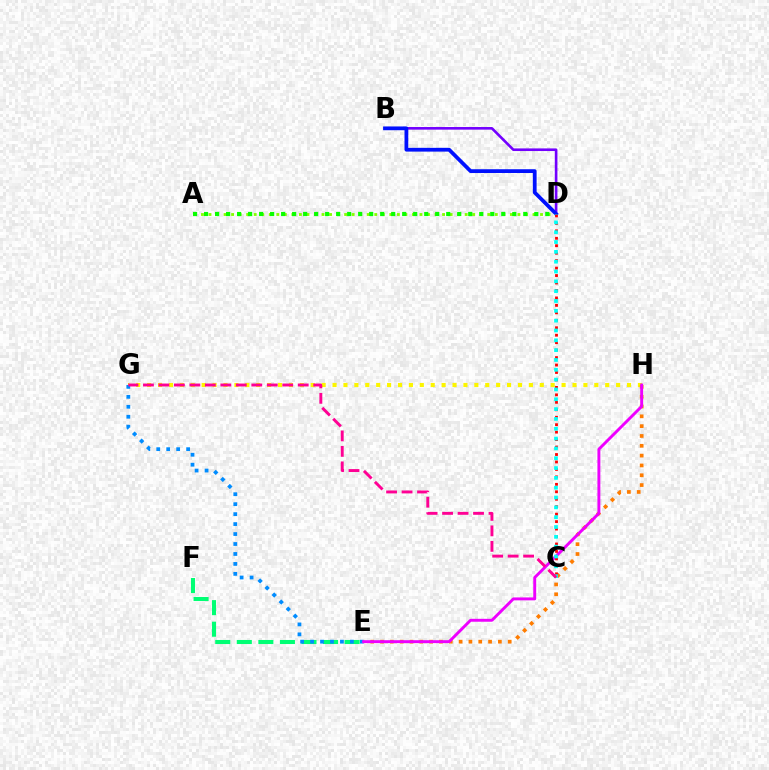{('G', 'H'): [{'color': '#fcf500', 'line_style': 'dotted', 'thickness': 2.96}], ('B', 'D'): [{'color': '#7200ff', 'line_style': 'solid', 'thickness': 1.89}, {'color': '#0010ff', 'line_style': 'solid', 'thickness': 2.71}], ('E', 'F'): [{'color': '#00ff74', 'line_style': 'dashed', 'thickness': 2.93}], ('A', 'D'): [{'color': '#84ff00', 'line_style': 'dotted', 'thickness': 2.05}, {'color': '#08ff00', 'line_style': 'dotted', 'thickness': 2.99}], ('E', 'H'): [{'color': '#ff7c00', 'line_style': 'dotted', 'thickness': 2.67}, {'color': '#ee00ff', 'line_style': 'solid', 'thickness': 2.1}], ('E', 'G'): [{'color': '#008cff', 'line_style': 'dotted', 'thickness': 2.71}], ('C', 'D'): [{'color': '#ff0000', 'line_style': 'dotted', 'thickness': 2.03}, {'color': '#00fff6', 'line_style': 'dotted', 'thickness': 2.67}], ('C', 'G'): [{'color': '#ff0094', 'line_style': 'dashed', 'thickness': 2.1}]}